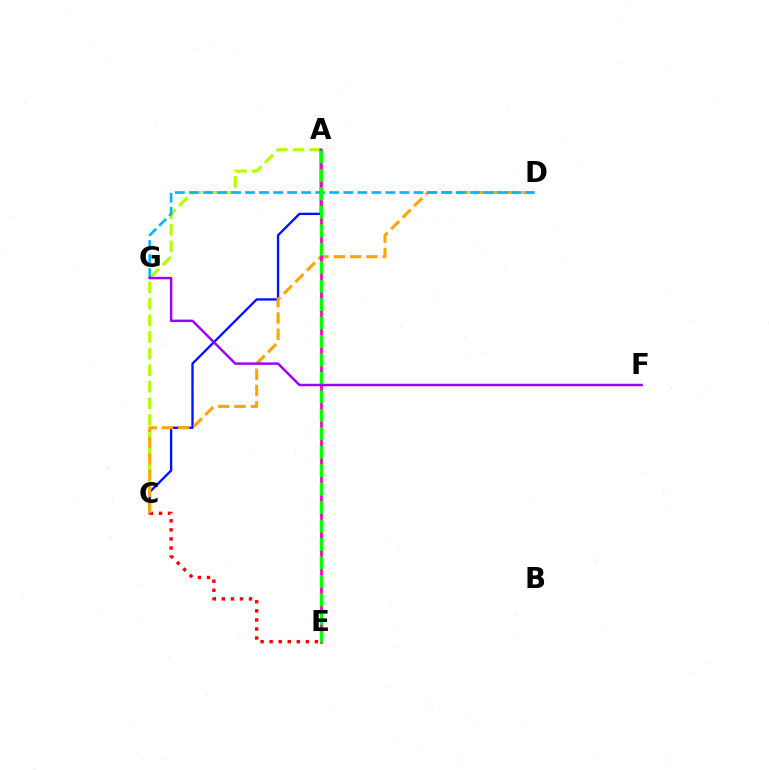{('A', 'C'): [{'color': '#b3ff00', 'line_style': 'dashed', 'thickness': 2.25}, {'color': '#0010ff', 'line_style': 'solid', 'thickness': 1.67}], ('C', 'E'): [{'color': '#ff0000', 'line_style': 'dotted', 'thickness': 2.46}], ('C', 'D'): [{'color': '#ffa500', 'line_style': 'dashed', 'thickness': 2.21}], ('A', 'E'): [{'color': '#00ff9d', 'line_style': 'dotted', 'thickness': 2.05}, {'color': '#ff00bd', 'line_style': 'solid', 'thickness': 1.96}, {'color': '#08ff00', 'line_style': 'dashed', 'thickness': 2.51}], ('D', 'G'): [{'color': '#00b5ff', 'line_style': 'dashed', 'thickness': 1.91}], ('F', 'G'): [{'color': '#9b00ff', 'line_style': 'solid', 'thickness': 1.77}]}